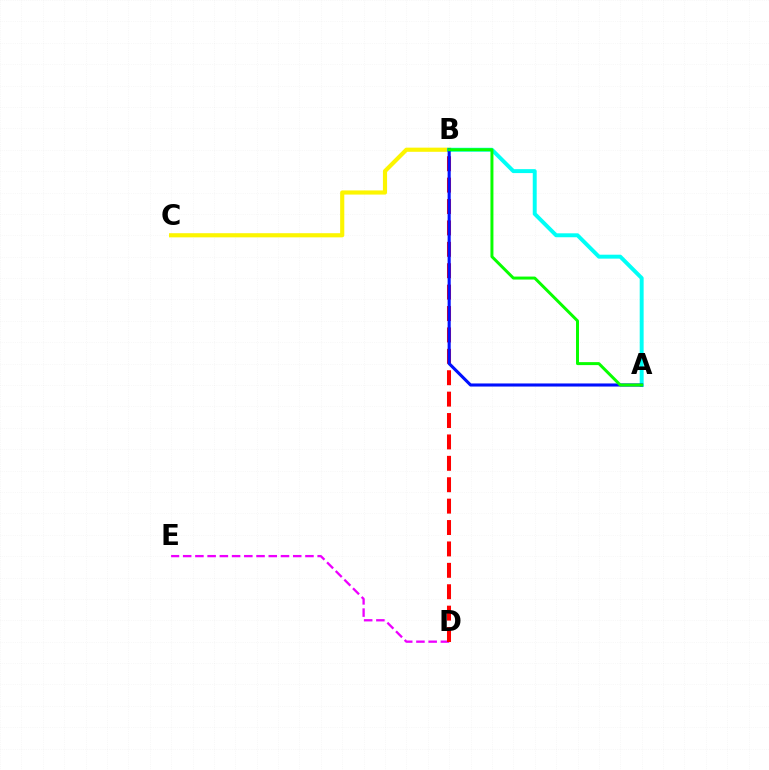{('D', 'E'): [{'color': '#ee00ff', 'line_style': 'dashed', 'thickness': 1.66}], ('B', 'C'): [{'color': '#fcf500', 'line_style': 'solid', 'thickness': 2.99}], ('A', 'B'): [{'color': '#00fff6', 'line_style': 'solid', 'thickness': 2.84}, {'color': '#0010ff', 'line_style': 'solid', 'thickness': 2.22}, {'color': '#08ff00', 'line_style': 'solid', 'thickness': 2.14}], ('B', 'D'): [{'color': '#ff0000', 'line_style': 'dashed', 'thickness': 2.91}]}